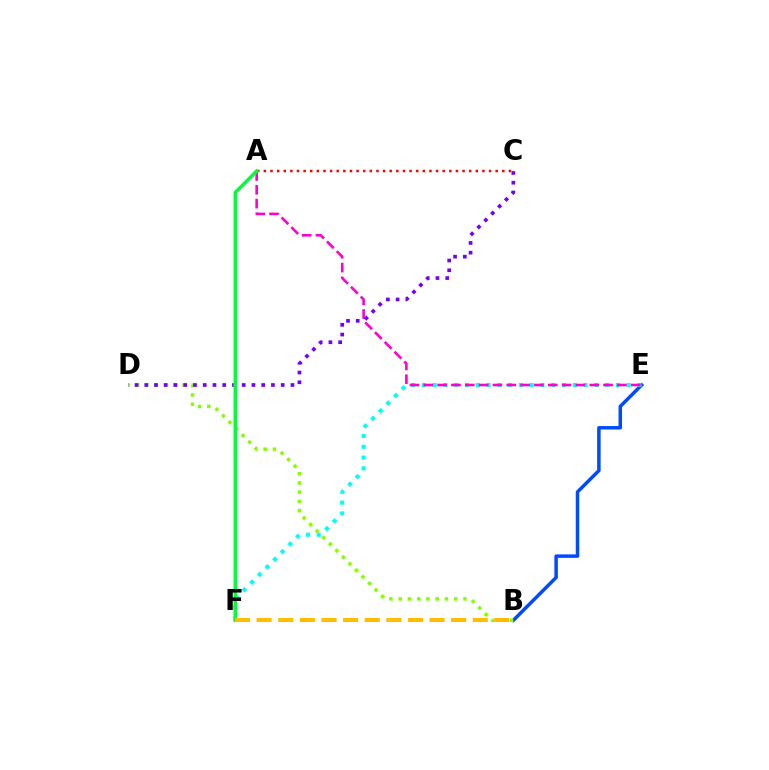{('B', 'E'): [{'color': '#004bff', 'line_style': 'solid', 'thickness': 2.51}], ('E', 'F'): [{'color': '#00fff6', 'line_style': 'dotted', 'thickness': 2.93}], ('A', 'E'): [{'color': '#ff00cf', 'line_style': 'dashed', 'thickness': 1.88}], ('B', 'D'): [{'color': '#84ff00', 'line_style': 'dotted', 'thickness': 2.51}], ('A', 'C'): [{'color': '#ff0000', 'line_style': 'dotted', 'thickness': 1.8}], ('C', 'D'): [{'color': '#7200ff', 'line_style': 'dotted', 'thickness': 2.65}], ('A', 'F'): [{'color': '#00ff39', 'line_style': 'solid', 'thickness': 2.53}], ('B', 'F'): [{'color': '#ffbd00', 'line_style': 'dashed', 'thickness': 2.94}]}